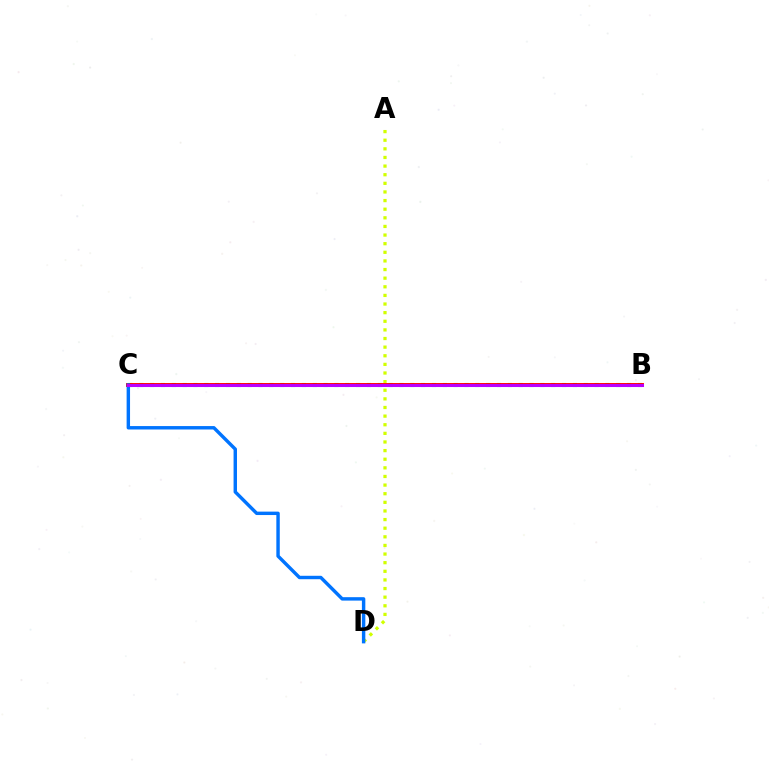{('B', 'C'): [{'color': '#00ff5c', 'line_style': 'dotted', 'thickness': 2.95}, {'color': '#ff0000', 'line_style': 'solid', 'thickness': 2.81}, {'color': '#b900ff', 'line_style': 'solid', 'thickness': 2.19}], ('A', 'D'): [{'color': '#d1ff00', 'line_style': 'dotted', 'thickness': 2.34}], ('C', 'D'): [{'color': '#0074ff', 'line_style': 'solid', 'thickness': 2.46}]}